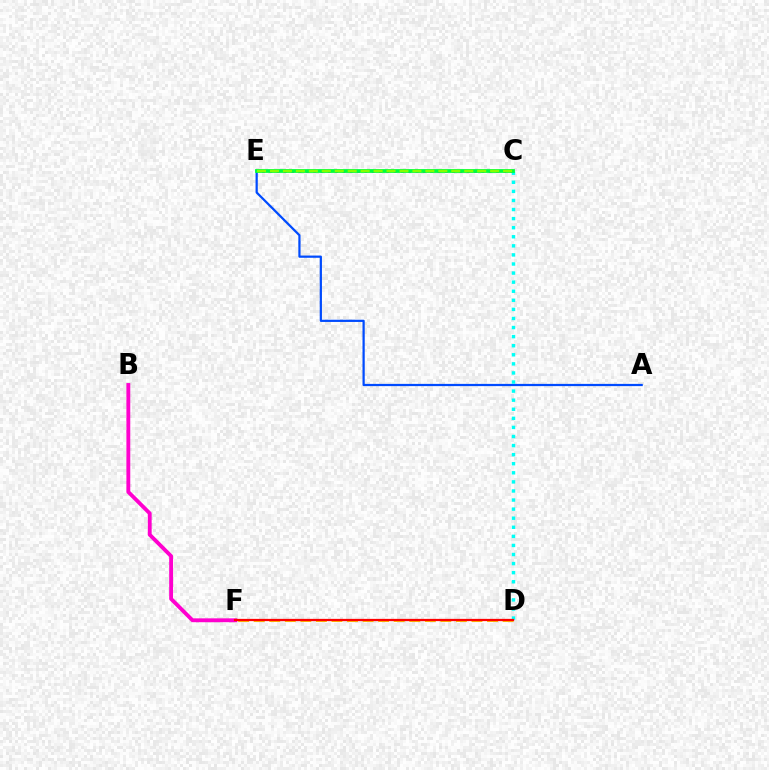{('C', 'E'): [{'color': '#7200ff', 'line_style': 'dotted', 'thickness': 1.99}, {'color': '#00ff39', 'line_style': 'solid', 'thickness': 2.72}, {'color': '#84ff00', 'line_style': 'dashed', 'thickness': 1.76}], ('B', 'F'): [{'color': '#ff00cf', 'line_style': 'solid', 'thickness': 2.78}], ('D', 'F'): [{'color': '#ffbd00', 'line_style': 'dashed', 'thickness': 2.11}, {'color': '#ff0000', 'line_style': 'solid', 'thickness': 1.62}], ('A', 'E'): [{'color': '#004bff', 'line_style': 'solid', 'thickness': 1.61}], ('C', 'D'): [{'color': '#00fff6', 'line_style': 'dotted', 'thickness': 2.47}]}